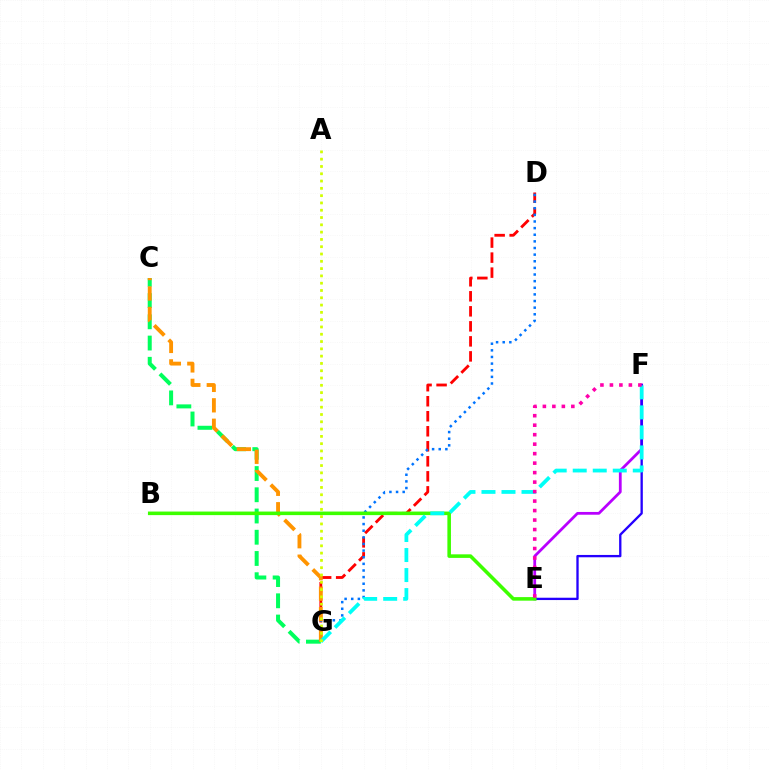{('E', 'F'): [{'color': '#b900ff', 'line_style': 'solid', 'thickness': 2.0}, {'color': '#2500ff', 'line_style': 'solid', 'thickness': 1.67}, {'color': '#ff00ac', 'line_style': 'dotted', 'thickness': 2.58}], ('D', 'G'): [{'color': '#ff0000', 'line_style': 'dashed', 'thickness': 2.04}, {'color': '#0074ff', 'line_style': 'dotted', 'thickness': 1.8}], ('C', 'G'): [{'color': '#00ff5c', 'line_style': 'dashed', 'thickness': 2.88}, {'color': '#ff9400', 'line_style': 'dashed', 'thickness': 2.78}], ('B', 'E'): [{'color': '#3dff00', 'line_style': 'solid', 'thickness': 2.57}], ('F', 'G'): [{'color': '#00fff6', 'line_style': 'dashed', 'thickness': 2.72}], ('A', 'G'): [{'color': '#d1ff00', 'line_style': 'dotted', 'thickness': 1.98}]}